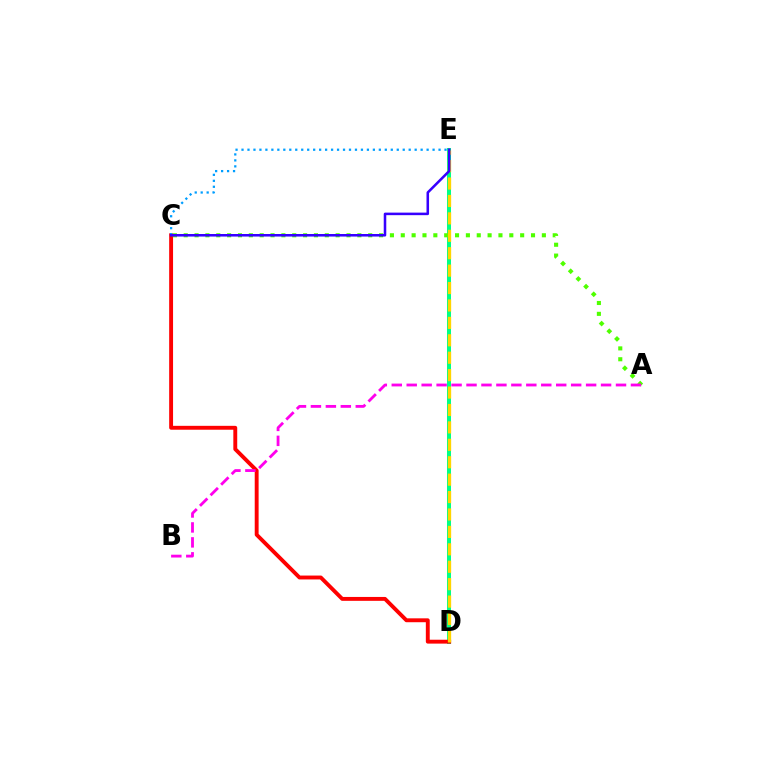{('D', 'E'): [{'color': '#00ff86', 'line_style': 'solid', 'thickness': 2.89}, {'color': '#ffd500', 'line_style': 'dashed', 'thickness': 2.37}], ('C', 'D'): [{'color': '#ff0000', 'line_style': 'solid', 'thickness': 2.8}], ('A', 'C'): [{'color': '#4fff00', 'line_style': 'dotted', 'thickness': 2.95}], ('A', 'B'): [{'color': '#ff00ed', 'line_style': 'dashed', 'thickness': 2.03}], ('C', 'E'): [{'color': '#009eff', 'line_style': 'dotted', 'thickness': 1.62}, {'color': '#3700ff', 'line_style': 'solid', 'thickness': 1.83}]}